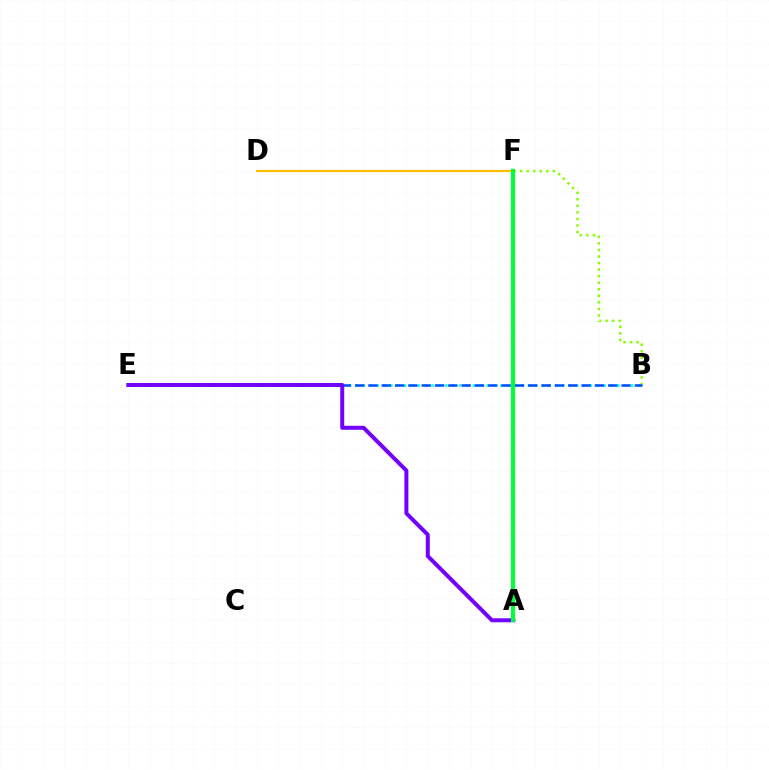{('A', 'F'): [{'color': '#ff0000', 'line_style': 'dotted', 'thickness': 2.75}, {'color': '#ff00cf', 'line_style': 'dotted', 'thickness': 2.59}, {'color': '#00ff39', 'line_style': 'solid', 'thickness': 3.0}], ('B', 'E'): [{'color': '#00fff6', 'line_style': 'dotted', 'thickness': 1.87}, {'color': '#004bff', 'line_style': 'dashed', 'thickness': 1.81}], ('D', 'F'): [{'color': '#ffbd00', 'line_style': 'solid', 'thickness': 1.6}], ('B', 'F'): [{'color': '#84ff00', 'line_style': 'dotted', 'thickness': 1.78}], ('A', 'E'): [{'color': '#7200ff', 'line_style': 'solid', 'thickness': 2.87}]}